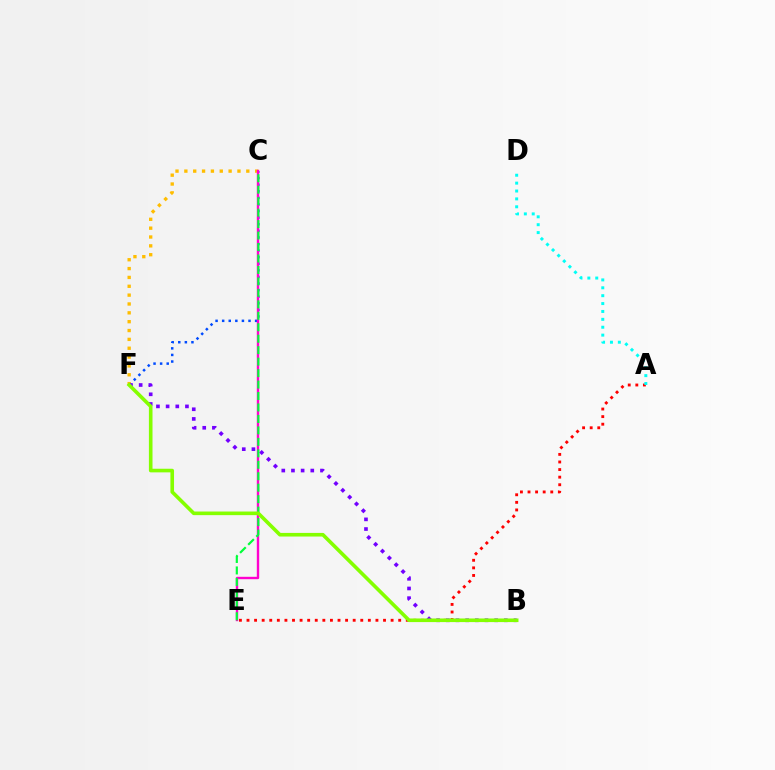{('C', 'F'): [{'color': '#004bff', 'line_style': 'dotted', 'thickness': 1.79}, {'color': '#ffbd00', 'line_style': 'dotted', 'thickness': 2.4}], ('A', 'E'): [{'color': '#ff0000', 'line_style': 'dotted', 'thickness': 2.06}], ('B', 'F'): [{'color': '#7200ff', 'line_style': 'dotted', 'thickness': 2.63}, {'color': '#84ff00', 'line_style': 'solid', 'thickness': 2.6}], ('C', 'E'): [{'color': '#ff00cf', 'line_style': 'solid', 'thickness': 1.72}, {'color': '#00ff39', 'line_style': 'dashed', 'thickness': 1.56}], ('A', 'D'): [{'color': '#00fff6', 'line_style': 'dotted', 'thickness': 2.14}]}